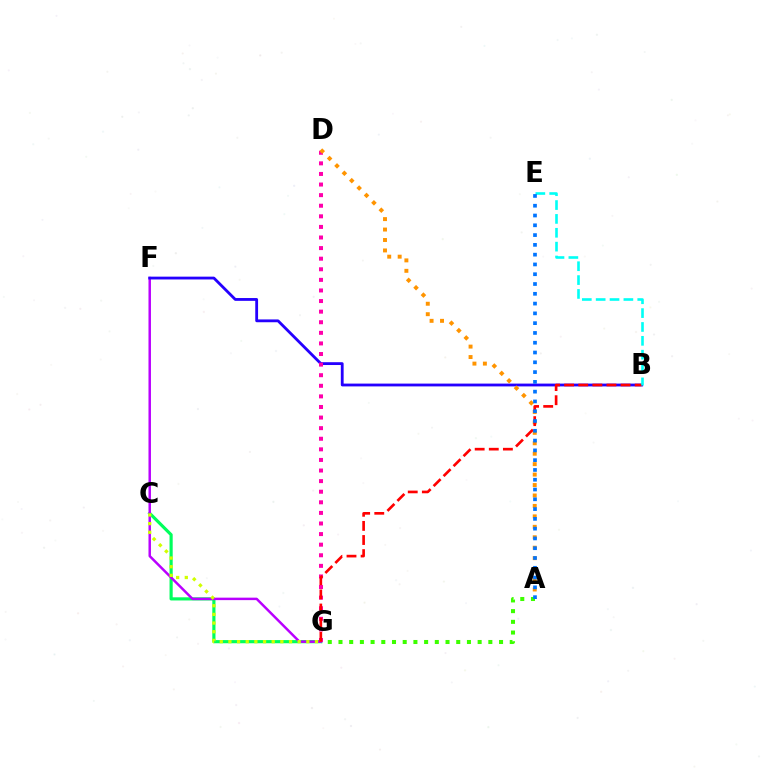{('C', 'G'): [{'color': '#00ff5c', 'line_style': 'solid', 'thickness': 2.28}, {'color': '#d1ff00', 'line_style': 'dotted', 'thickness': 2.35}], ('F', 'G'): [{'color': '#b900ff', 'line_style': 'solid', 'thickness': 1.78}], ('B', 'F'): [{'color': '#2500ff', 'line_style': 'solid', 'thickness': 2.03}], ('D', 'G'): [{'color': '#ff00ac', 'line_style': 'dotted', 'thickness': 2.88}], ('A', 'D'): [{'color': '#ff9400', 'line_style': 'dotted', 'thickness': 2.84}], ('A', 'G'): [{'color': '#3dff00', 'line_style': 'dotted', 'thickness': 2.91}], ('B', 'G'): [{'color': '#ff0000', 'line_style': 'dashed', 'thickness': 1.92}], ('B', 'E'): [{'color': '#00fff6', 'line_style': 'dashed', 'thickness': 1.88}], ('A', 'E'): [{'color': '#0074ff', 'line_style': 'dotted', 'thickness': 2.66}]}